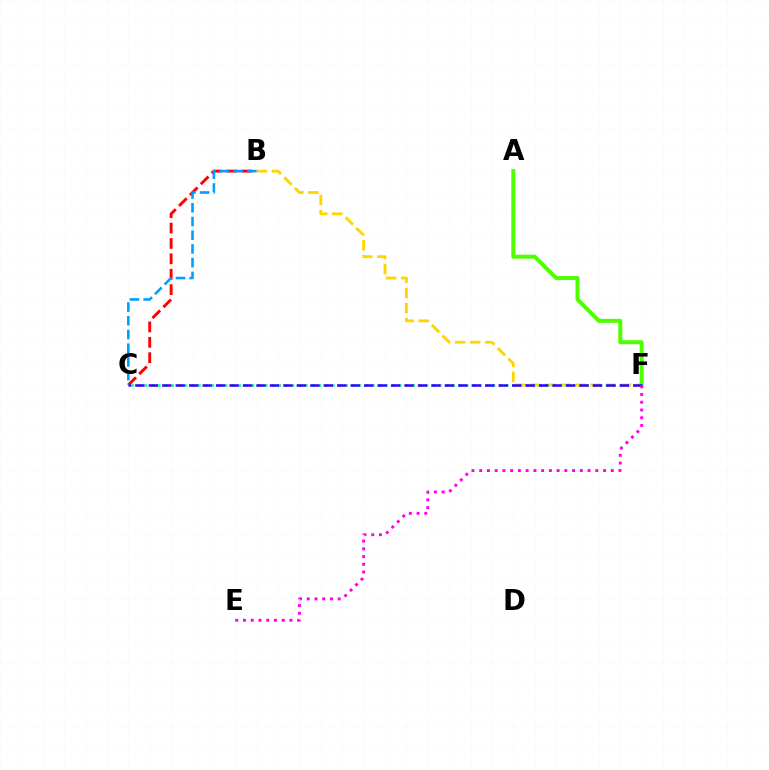{('B', 'F'): [{'color': '#ffd500', 'line_style': 'dashed', 'thickness': 2.05}], ('B', 'C'): [{'color': '#ff0000', 'line_style': 'dashed', 'thickness': 2.09}, {'color': '#009eff', 'line_style': 'dashed', 'thickness': 1.86}], ('A', 'F'): [{'color': '#4fff00', 'line_style': 'solid', 'thickness': 2.88}], ('C', 'F'): [{'color': '#00ff86', 'line_style': 'dotted', 'thickness': 1.82}, {'color': '#3700ff', 'line_style': 'dashed', 'thickness': 1.83}], ('E', 'F'): [{'color': '#ff00ed', 'line_style': 'dotted', 'thickness': 2.1}]}